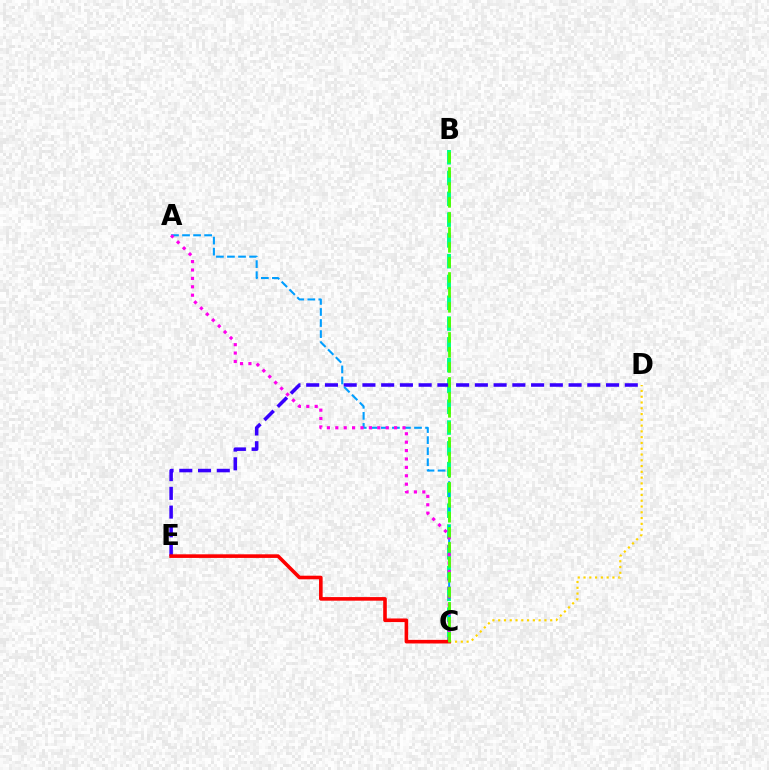{('C', 'D'): [{'color': '#ffd500', 'line_style': 'dotted', 'thickness': 1.57}], ('B', 'C'): [{'color': '#00ff86', 'line_style': 'dashed', 'thickness': 2.82}, {'color': '#4fff00', 'line_style': 'dashed', 'thickness': 2.04}], ('D', 'E'): [{'color': '#3700ff', 'line_style': 'dashed', 'thickness': 2.55}], ('A', 'C'): [{'color': '#009eff', 'line_style': 'dashed', 'thickness': 1.5}, {'color': '#ff00ed', 'line_style': 'dotted', 'thickness': 2.28}], ('C', 'E'): [{'color': '#ff0000', 'line_style': 'solid', 'thickness': 2.6}]}